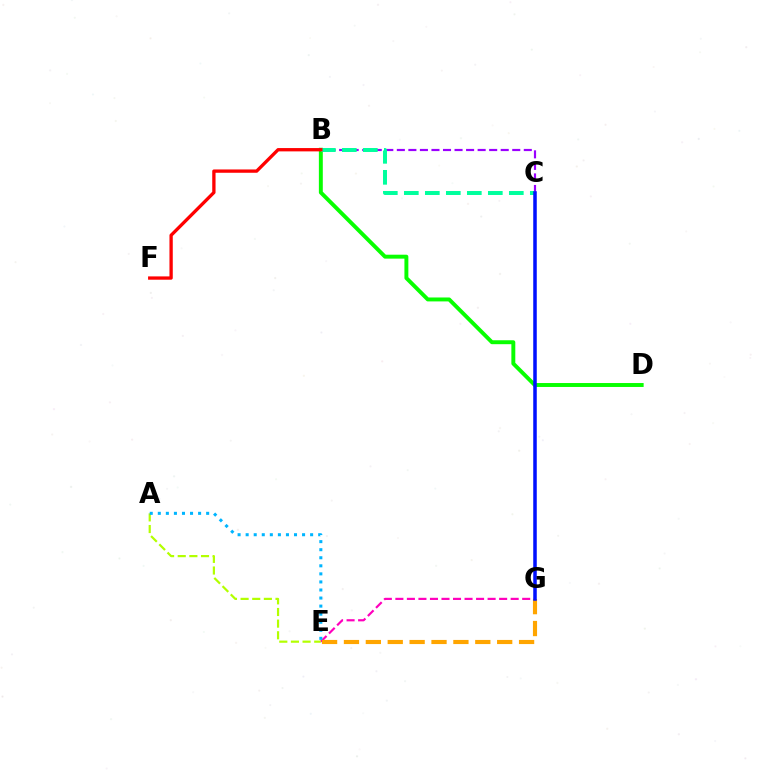{('E', 'G'): [{'color': '#ff00bd', 'line_style': 'dashed', 'thickness': 1.57}, {'color': '#ffa500', 'line_style': 'dashed', 'thickness': 2.97}], ('A', 'E'): [{'color': '#b3ff00', 'line_style': 'dashed', 'thickness': 1.58}, {'color': '#00b5ff', 'line_style': 'dotted', 'thickness': 2.19}], ('B', 'C'): [{'color': '#9b00ff', 'line_style': 'dashed', 'thickness': 1.57}, {'color': '#00ff9d', 'line_style': 'dashed', 'thickness': 2.85}], ('B', 'D'): [{'color': '#08ff00', 'line_style': 'solid', 'thickness': 2.83}], ('B', 'F'): [{'color': '#ff0000', 'line_style': 'solid', 'thickness': 2.38}], ('C', 'G'): [{'color': '#0010ff', 'line_style': 'solid', 'thickness': 2.54}]}